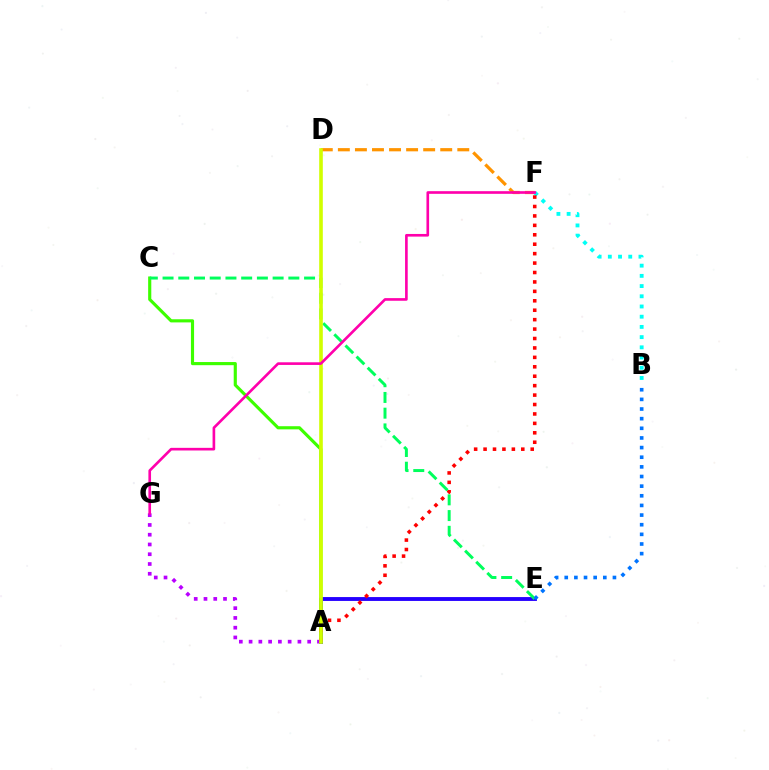{('A', 'E'): [{'color': '#2500ff', 'line_style': 'solid', 'thickness': 2.78}], ('D', 'F'): [{'color': '#ff9400', 'line_style': 'dashed', 'thickness': 2.32}], ('A', 'G'): [{'color': '#b900ff', 'line_style': 'dotted', 'thickness': 2.65}], ('B', 'F'): [{'color': '#00fff6', 'line_style': 'dotted', 'thickness': 2.77}], ('A', 'C'): [{'color': '#3dff00', 'line_style': 'solid', 'thickness': 2.26}], ('A', 'F'): [{'color': '#ff0000', 'line_style': 'dotted', 'thickness': 2.56}], ('C', 'E'): [{'color': '#00ff5c', 'line_style': 'dashed', 'thickness': 2.14}], ('A', 'D'): [{'color': '#d1ff00', 'line_style': 'solid', 'thickness': 2.6}], ('F', 'G'): [{'color': '#ff00ac', 'line_style': 'solid', 'thickness': 1.9}], ('B', 'E'): [{'color': '#0074ff', 'line_style': 'dotted', 'thickness': 2.62}]}